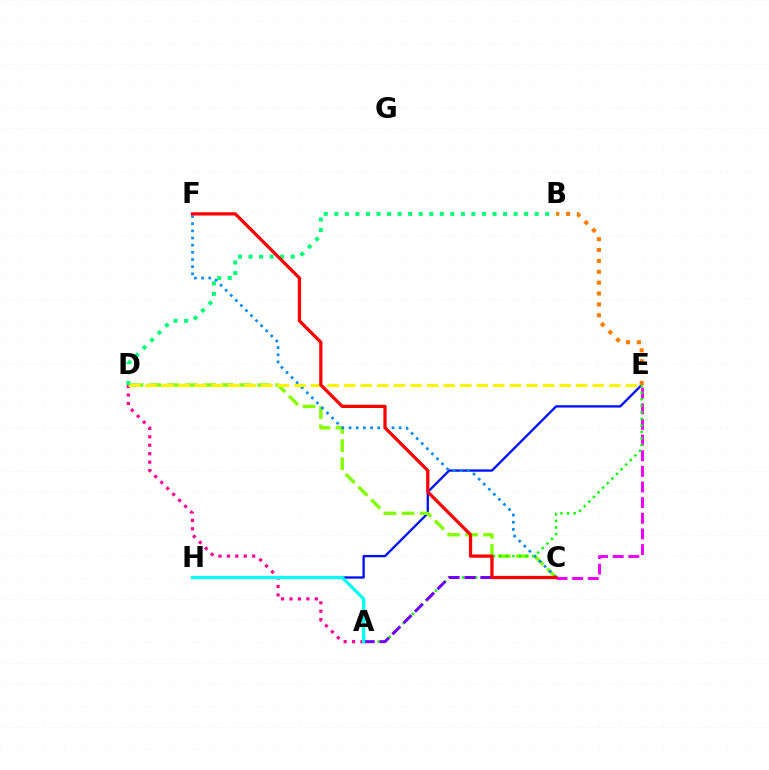{('E', 'H'): [{'color': '#0010ff', 'line_style': 'solid', 'thickness': 1.67}], ('C', 'E'): [{'color': '#ee00ff', 'line_style': 'dashed', 'thickness': 2.12}], ('A', 'D'): [{'color': '#ff0094', 'line_style': 'dotted', 'thickness': 2.29}], ('C', 'D'): [{'color': '#84ff00', 'line_style': 'dashed', 'thickness': 2.46}], ('C', 'F'): [{'color': '#008cff', 'line_style': 'dotted', 'thickness': 1.95}, {'color': '#ff0000', 'line_style': 'solid', 'thickness': 2.34}], ('A', 'E'): [{'color': '#08ff00', 'line_style': 'dotted', 'thickness': 1.77}], ('D', 'E'): [{'color': '#fcf500', 'line_style': 'dashed', 'thickness': 2.25}], ('B', 'E'): [{'color': '#ff7c00', 'line_style': 'dotted', 'thickness': 2.96}], ('A', 'C'): [{'color': '#7200ff', 'line_style': 'dashed', 'thickness': 2.16}], ('B', 'D'): [{'color': '#00ff74', 'line_style': 'dotted', 'thickness': 2.87}], ('A', 'H'): [{'color': '#00fff6', 'line_style': 'solid', 'thickness': 2.35}]}